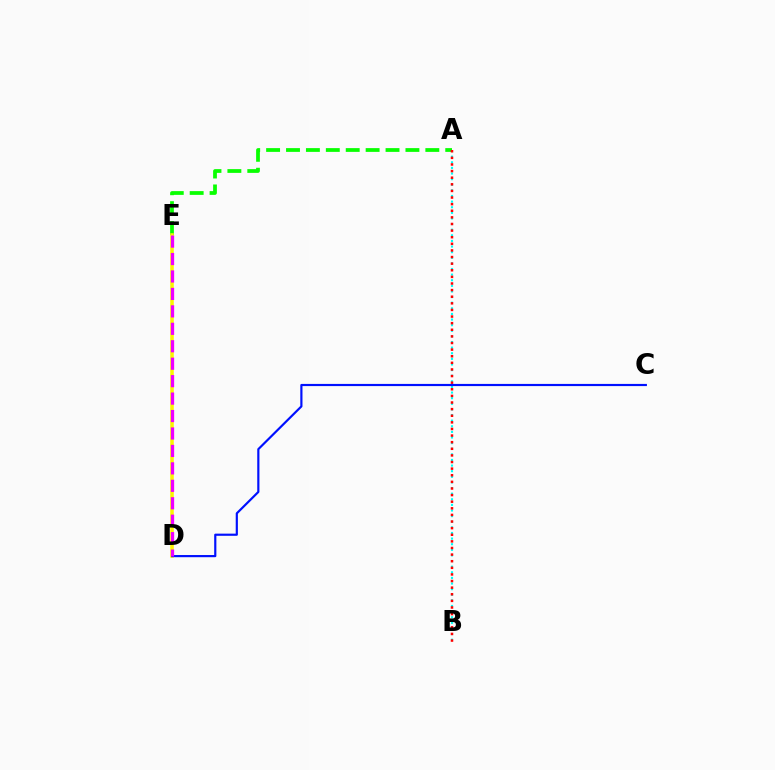{('A', 'B'): [{'color': '#00fff6', 'line_style': 'dotted', 'thickness': 1.53}, {'color': '#ff0000', 'line_style': 'dotted', 'thickness': 1.8}], ('A', 'E'): [{'color': '#08ff00', 'line_style': 'dashed', 'thickness': 2.7}], ('D', 'E'): [{'color': '#fcf500', 'line_style': 'solid', 'thickness': 2.56}, {'color': '#ee00ff', 'line_style': 'dashed', 'thickness': 2.37}], ('C', 'D'): [{'color': '#0010ff', 'line_style': 'solid', 'thickness': 1.57}]}